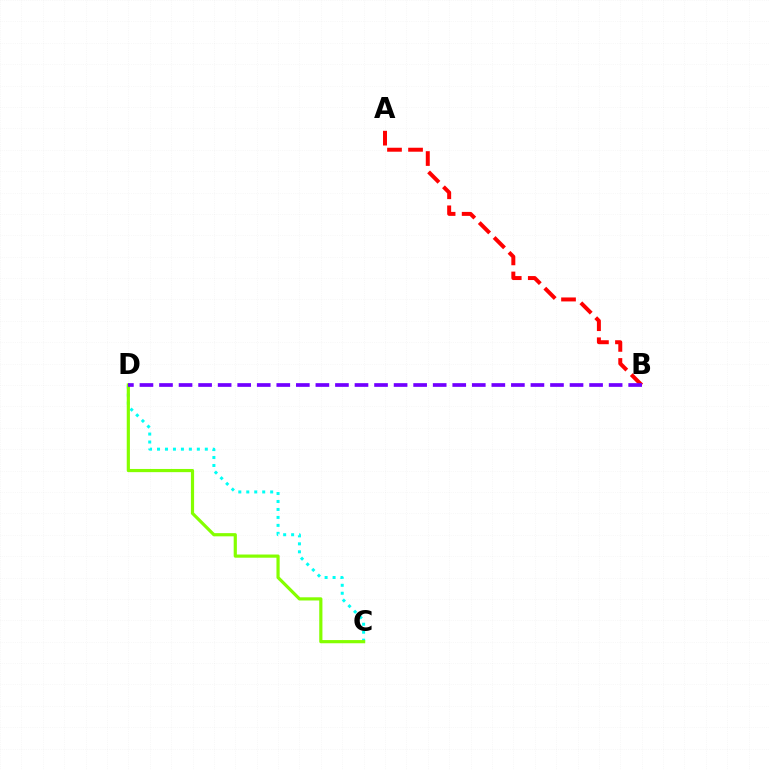{('C', 'D'): [{'color': '#00fff6', 'line_style': 'dotted', 'thickness': 2.16}, {'color': '#84ff00', 'line_style': 'solid', 'thickness': 2.29}], ('A', 'B'): [{'color': '#ff0000', 'line_style': 'dashed', 'thickness': 2.86}], ('B', 'D'): [{'color': '#7200ff', 'line_style': 'dashed', 'thickness': 2.66}]}